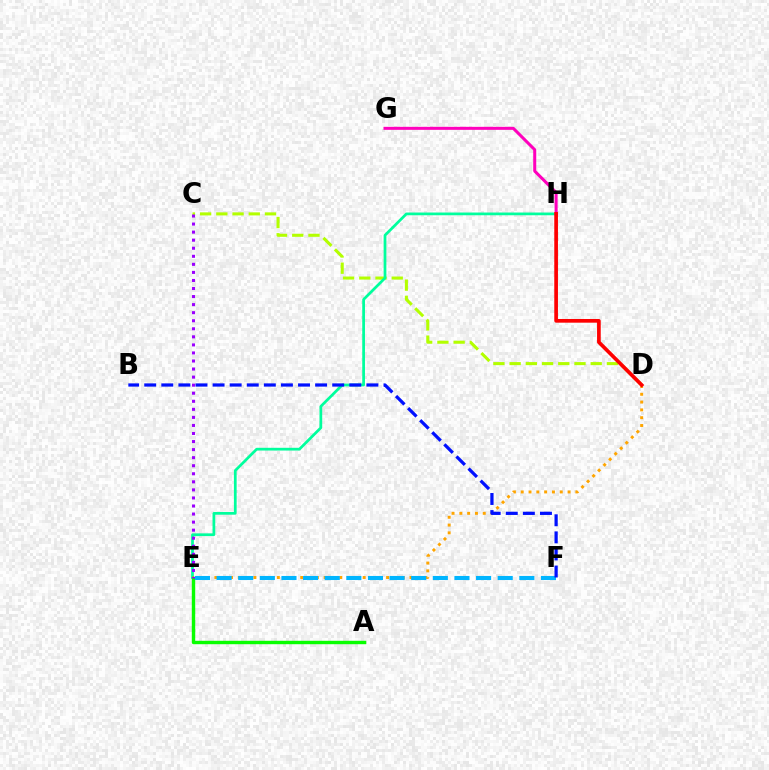{('C', 'D'): [{'color': '#b3ff00', 'line_style': 'dashed', 'thickness': 2.2}], ('E', 'H'): [{'color': '#00ff9d', 'line_style': 'solid', 'thickness': 1.97}], ('D', 'E'): [{'color': '#ffa500', 'line_style': 'dotted', 'thickness': 2.12}], ('A', 'E'): [{'color': '#08ff00', 'line_style': 'solid', 'thickness': 2.45}], ('C', 'E'): [{'color': '#9b00ff', 'line_style': 'dotted', 'thickness': 2.19}], ('E', 'F'): [{'color': '#00b5ff', 'line_style': 'dashed', 'thickness': 2.94}], ('G', 'H'): [{'color': '#ff00bd', 'line_style': 'solid', 'thickness': 2.18}], ('B', 'F'): [{'color': '#0010ff', 'line_style': 'dashed', 'thickness': 2.32}], ('D', 'H'): [{'color': '#ff0000', 'line_style': 'solid', 'thickness': 2.65}]}